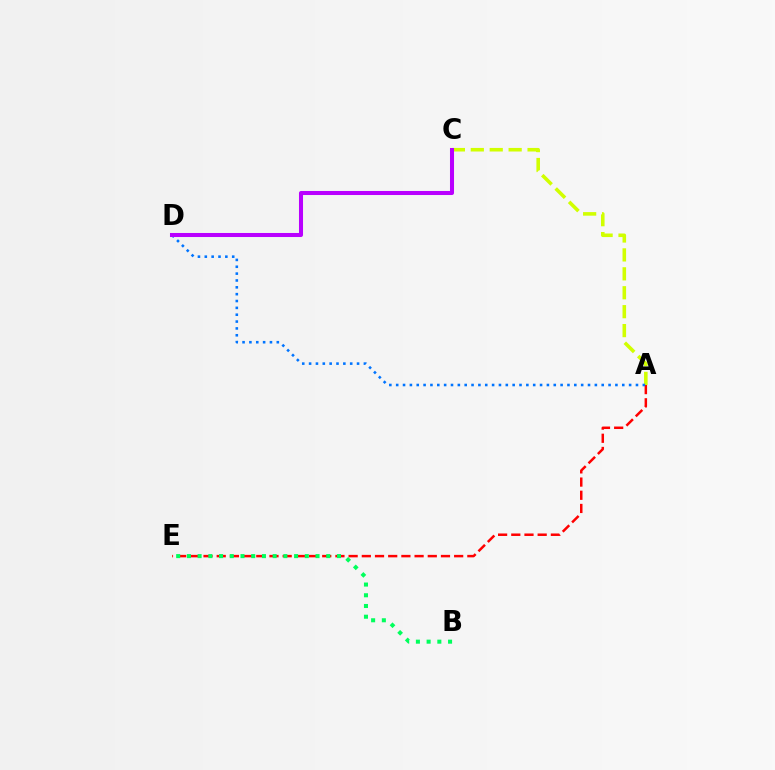{('A', 'E'): [{'color': '#ff0000', 'line_style': 'dashed', 'thickness': 1.79}], ('B', 'E'): [{'color': '#00ff5c', 'line_style': 'dotted', 'thickness': 2.91}], ('A', 'C'): [{'color': '#d1ff00', 'line_style': 'dashed', 'thickness': 2.57}], ('A', 'D'): [{'color': '#0074ff', 'line_style': 'dotted', 'thickness': 1.86}], ('C', 'D'): [{'color': '#b900ff', 'line_style': 'solid', 'thickness': 2.91}]}